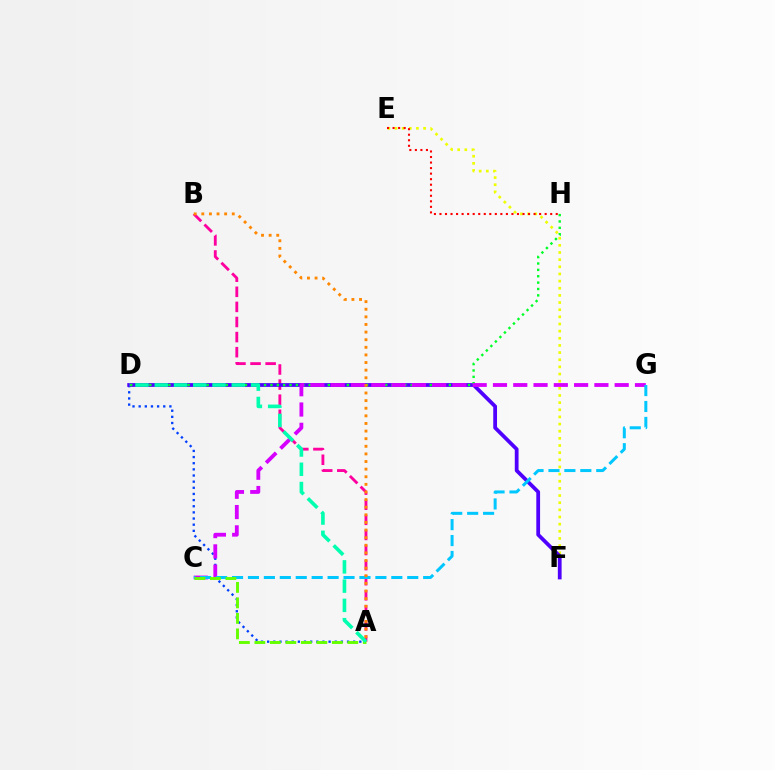{('A', 'B'): [{'color': '#ff00a0', 'line_style': 'dashed', 'thickness': 2.05}, {'color': '#ff8800', 'line_style': 'dotted', 'thickness': 2.07}], ('E', 'F'): [{'color': '#eeff00', 'line_style': 'dotted', 'thickness': 1.94}], ('A', 'D'): [{'color': '#003fff', 'line_style': 'dotted', 'thickness': 1.67}, {'color': '#00ffaf', 'line_style': 'dashed', 'thickness': 2.62}], ('D', 'F'): [{'color': '#4f00ff', 'line_style': 'solid', 'thickness': 2.71}], ('E', 'H'): [{'color': '#ff0000', 'line_style': 'dotted', 'thickness': 1.5}], ('D', 'H'): [{'color': '#00ff27', 'line_style': 'dotted', 'thickness': 1.73}], ('C', 'G'): [{'color': '#d600ff', 'line_style': 'dashed', 'thickness': 2.76}, {'color': '#00c7ff', 'line_style': 'dashed', 'thickness': 2.16}], ('A', 'C'): [{'color': '#66ff00', 'line_style': 'dashed', 'thickness': 2.1}]}